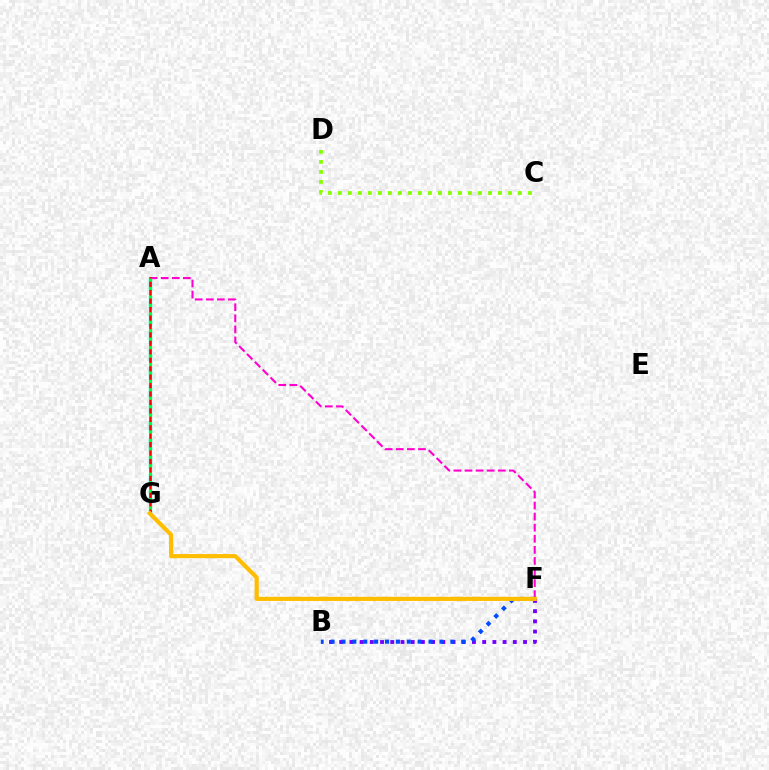{('A', 'G'): [{'color': '#00fff6', 'line_style': 'dashed', 'thickness': 2.41}, {'color': '#ff0000', 'line_style': 'solid', 'thickness': 1.84}, {'color': '#00ff39', 'line_style': 'dotted', 'thickness': 2.29}], ('A', 'F'): [{'color': '#ff00cf', 'line_style': 'dashed', 'thickness': 1.51}], ('B', 'F'): [{'color': '#7200ff', 'line_style': 'dotted', 'thickness': 2.77}, {'color': '#004bff', 'line_style': 'dotted', 'thickness': 2.96}], ('F', 'G'): [{'color': '#ffbd00', 'line_style': 'solid', 'thickness': 2.99}], ('C', 'D'): [{'color': '#84ff00', 'line_style': 'dotted', 'thickness': 2.72}]}